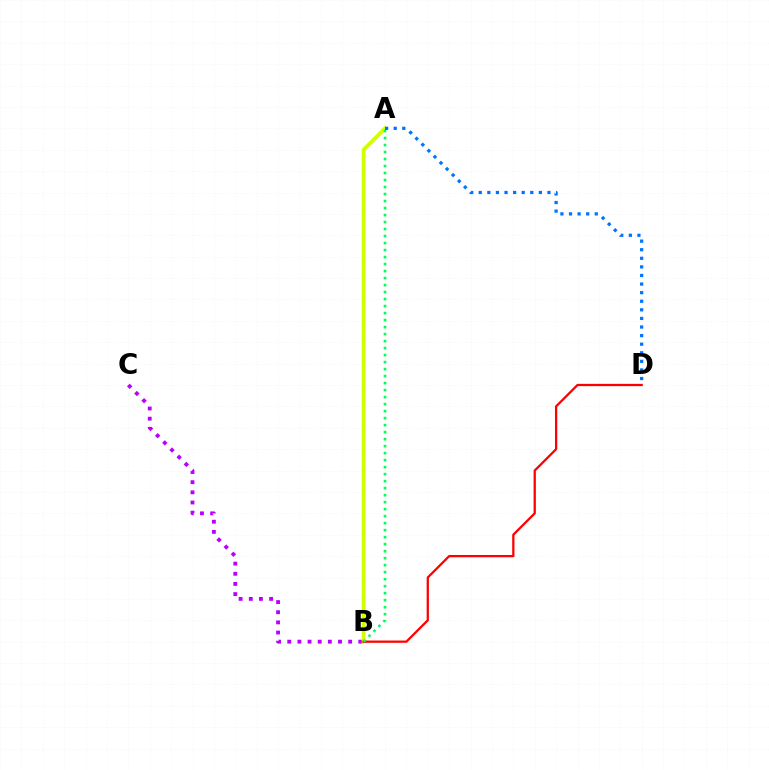{('B', 'C'): [{'color': '#b900ff', 'line_style': 'dotted', 'thickness': 2.76}], ('A', 'B'): [{'color': '#d1ff00', 'line_style': 'solid', 'thickness': 2.73}, {'color': '#00ff5c', 'line_style': 'dotted', 'thickness': 1.9}], ('B', 'D'): [{'color': '#ff0000', 'line_style': 'solid', 'thickness': 1.64}], ('A', 'D'): [{'color': '#0074ff', 'line_style': 'dotted', 'thickness': 2.33}]}